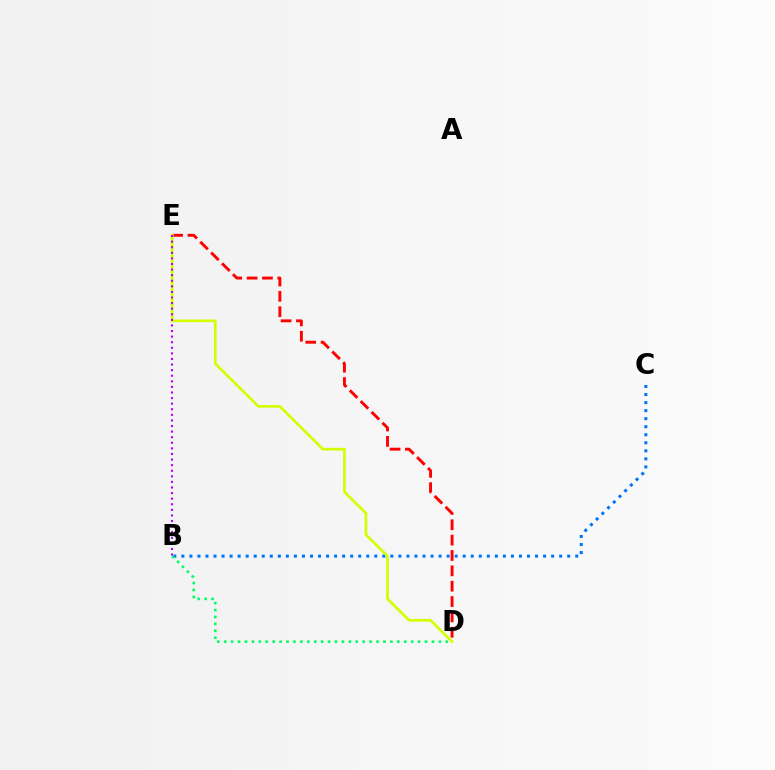{('D', 'E'): [{'color': '#ff0000', 'line_style': 'dashed', 'thickness': 2.09}, {'color': '#d1ff00', 'line_style': 'solid', 'thickness': 1.92}], ('B', 'C'): [{'color': '#0074ff', 'line_style': 'dotted', 'thickness': 2.18}], ('B', 'D'): [{'color': '#00ff5c', 'line_style': 'dotted', 'thickness': 1.88}], ('B', 'E'): [{'color': '#b900ff', 'line_style': 'dotted', 'thickness': 1.52}]}